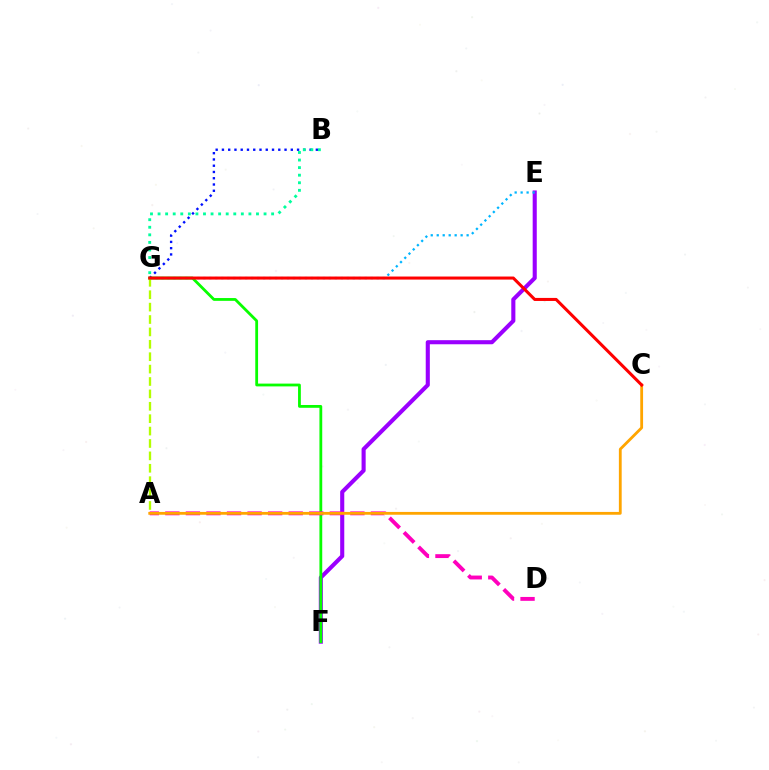{('B', 'G'): [{'color': '#0010ff', 'line_style': 'dotted', 'thickness': 1.7}, {'color': '#00ff9d', 'line_style': 'dotted', 'thickness': 2.06}], ('E', 'F'): [{'color': '#9b00ff', 'line_style': 'solid', 'thickness': 2.94}], ('F', 'G'): [{'color': '#08ff00', 'line_style': 'solid', 'thickness': 2.01}], ('A', 'D'): [{'color': '#ff00bd', 'line_style': 'dashed', 'thickness': 2.79}], ('A', 'C'): [{'color': '#ffa500', 'line_style': 'solid', 'thickness': 2.02}], ('A', 'G'): [{'color': '#b3ff00', 'line_style': 'dashed', 'thickness': 1.68}], ('E', 'G'): [{'color': '#00b5ff', 'line_style': 'dotted', 'thickness': 1.62}], ('C', 'G'): [{'color': '#ff0000', 'line_style': 'solid', 'thickness': 2.19}]}